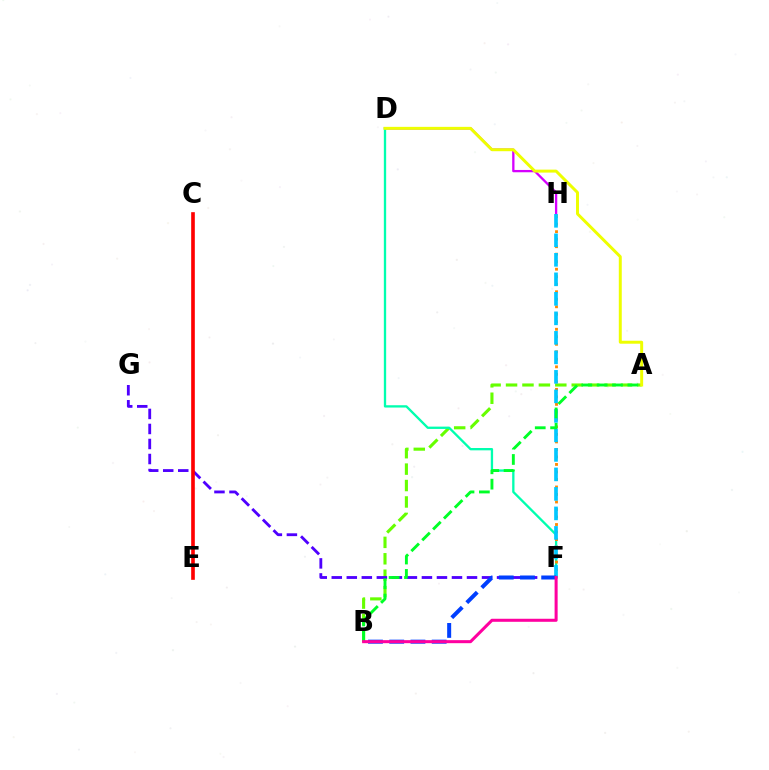{('A', 'B'): [{'color': '#66ff00', 'line_style': 'dashed', 'thickness': 2.23}, {'color': '#00ff27', 'line_style': 'dashed', 'thickness': 2.09}], ('D', 'H'): [{'color': '#d600ff', 'line_style': 'solid', 'thickness': 1.66}], ('D', 'F'): [{'color': '#00ffaf', 'line_style': 'solid', 'thickness': 1.67}], ('F', 'H'): [{'color': '#ff8800', 'line_style': 'dotted', 'thickness': 2.04}, {'color': '#00c7ff', 'line_style': 'dashed', 'thickness': 2.65}], ('A', 'D'): [{'color': '#eeff00', 'line_style': 'solid', 'thickness': 2.14}], ('F', 'G'): [{'color': '#4f00ff', 'line_style': 'dashed', 'thickness': 2.04}], ('C', 'E'): [{'color': '#ff0000', 'line_style': 'solid', 'thickness': 2.62}], ('B', 'F'): [{'color': '#003fff', 'line_style': 'dashed', 'thickness': 2.88}, {'color': '#ff00a0', 'line_style': 'solid', 'thickness': 2.19}]}